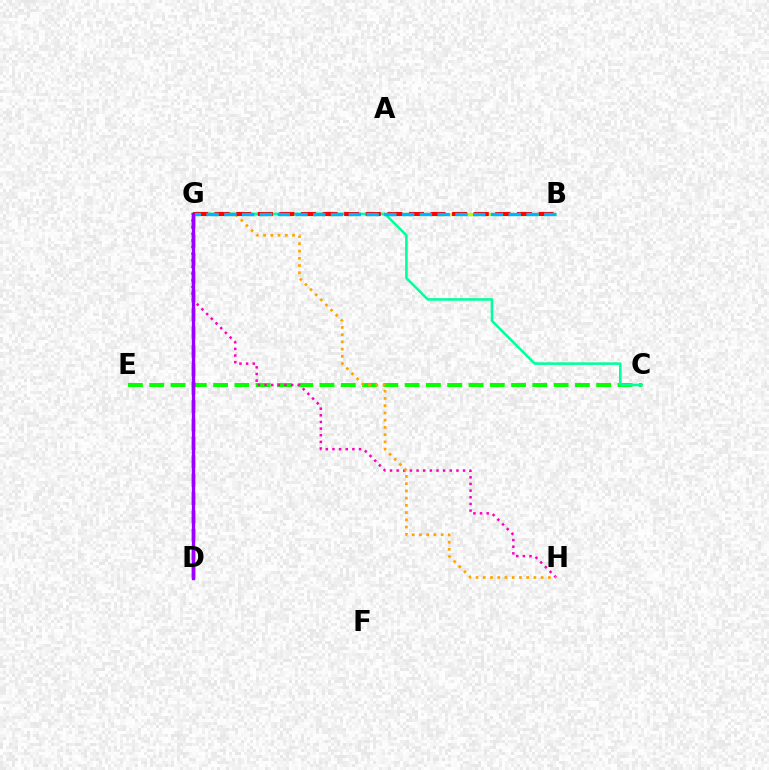{('C', 'E'): [{'color': '#08ff00', 'line_style': 'dashed', 'thickness': 2.89}], ('B', 'G'): [{'color': '#b3ff00', 'line_style': 'dashed', 'thickness': 2.33}, {'color': '#ff0000', 'line_style': 'dashed', 'thickness': 2.93}, {'color': '#00b5ff', 'line_style': 'dashed', 'thickness': 2.41}], ('D', 'G'): [{'color': '#0010ff', 'line_style': 'dashed', 'thickness': 2.5}, {'color': '#9b00ff', 'line_style': 'solid', 'thickness': 2.38}], ('G', 'H'): [{'color': '#ff00bd', 'line_style': 'dotted', 'thickness': 1.8}, {'color': '#ffa500', 'line_style': 'dotted', 'thickness': 1.97}], ('C', 'G'): [{'color': '#00ff9d', 'line_style': 'solid', 'thickness': 1.85}]}